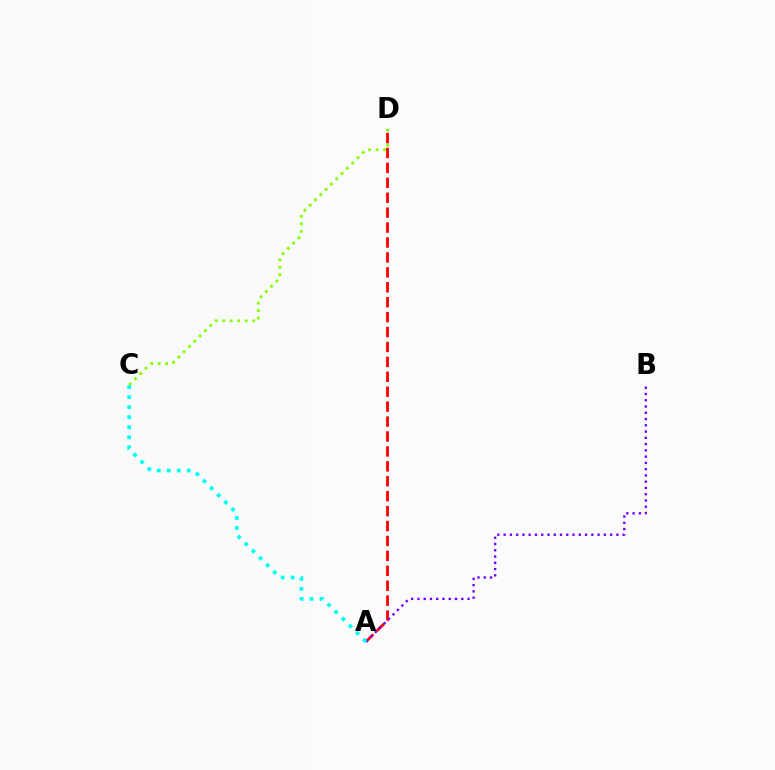{('C', 'D'): [{'color': '#84ff00', 'line_style': 'dotted', 'thickness': 2.03}], ('A', 'D'): [{'color': '#ff0000', 'line_style': 'dashed', 'thickness': 2.03}], ('A', 'B'): [{'color': '#7200ff', 'line_style': 'dotted', 'thickness': 1.7}], ('A', 'C'): [{'color': '#00fff6', 'line_style': 'dotted', 'thickness': 2.73}]}